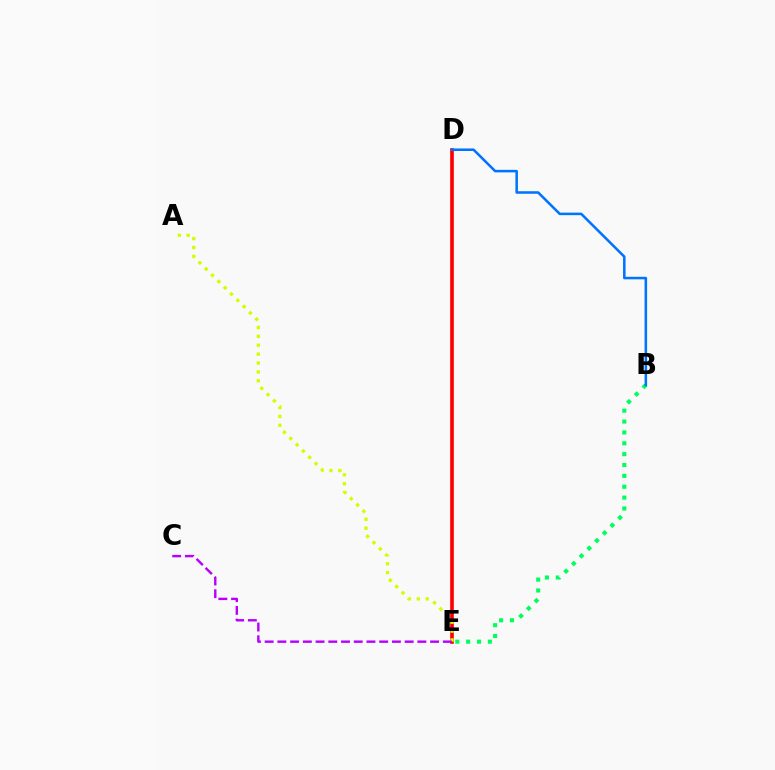{('D', 'E'): [{'color': '#ff0000', 'line_style': 'solid', 'thickness': 2.63}], ('B', 'E'): [{'color': '#00ff5c', 'line_style': 'dotted', 'thickness': 2.95}], ('A', 'E'): [{'color': '#d1ff00', 'line_style': 'dotted', 'thickness': 2.42}], ('B', 'D'): [{'color': '#0074ff', 'line_style': 'solid', 'thickness': 1.83}], ('C', 'E'): [{'color': '#b900ff', 'line_style': 'dashed', 'thickness': 1.73}]}